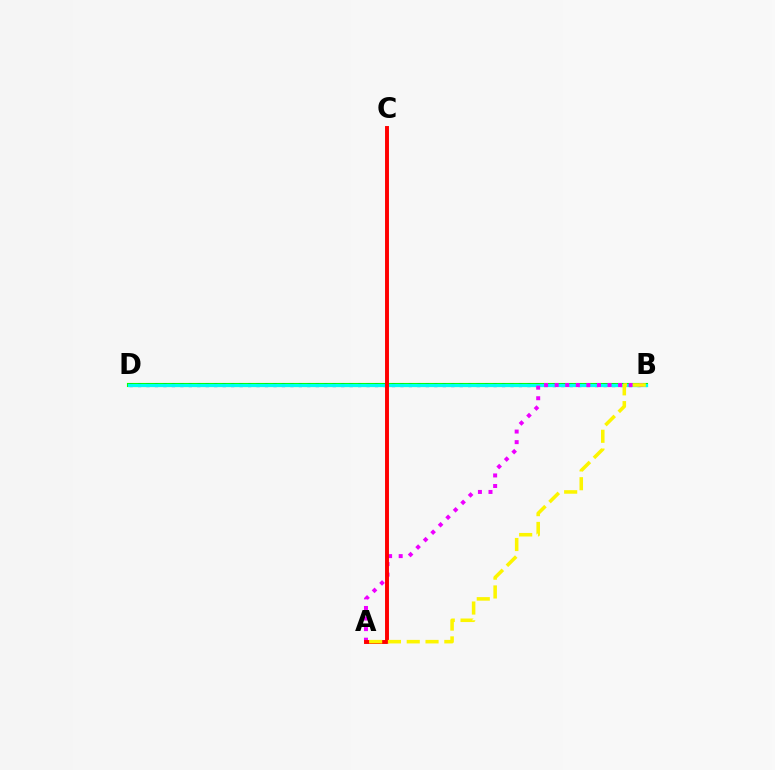{('B', 'D'): [{'color': '#08ff00', 'line_style': 'solid', 'thickness': 2.95}, {'color': '#0010ff', 'line_style': 'dotted', 'thickness': 2.3}, {'color': '#00fff6', 'line_style': 'solid', 'thickness': 2.25}], ('A', 'B'): [{'color': '#ee00ff', 'line_style': 'dotted', 'thickness': 2.87}, {'color': '#fcf500', 'line_style': 'dashed', 'thickness': 2.55}], ('A', 'C'): [{'color': '#ff0000', 'line_style': 'solid', 'thickness': 2.83}]}